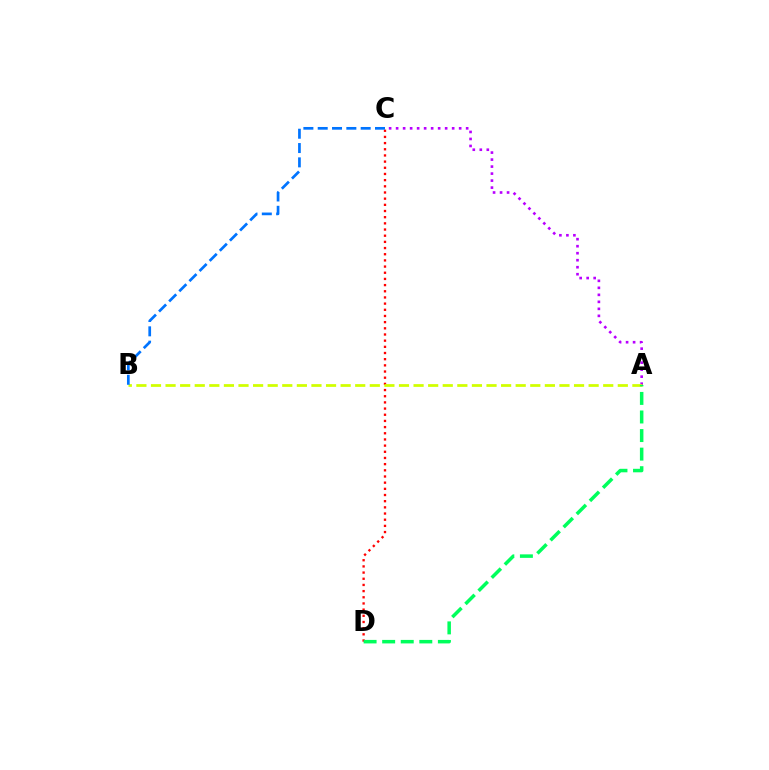{('C', 'D'): [{'color': '#ff0000', 'line_style': 'dotted', 'thickness': 1.68}], ('A', 'C'): [{'color': '#b900ff', 'line_style': 'dotted', 'thickness': 1.9}], ('A', 'B'): [{'color': '#d1ff00', 'line_style': 'dashed', 'thickness': 1.98}], ('A', 'D'): [{'color': '#00ff5c', 'line_style': 'dashed', 'thickness': 2.52}], ('B', 'C'): [{'color': '#0074ff', 'line_style': 'dashed', 'thickness': 1.95}]}